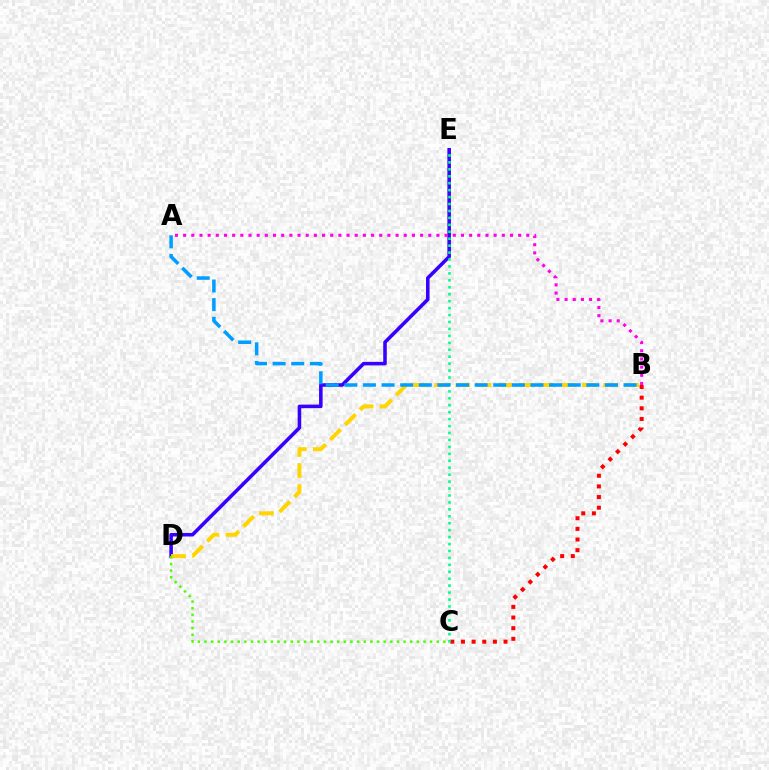{('B', 'C'): [{'color': '#ff0000', 'line_style': 'dotted', 'thickness': 2.89}], ('D', 'E'): [{'color': '#3700ff', 'line_style': 'solid', 'thickness': 2.56}], ('C', 'E'): [{'color': '#00ff86', 'line_style': 'dotted', 'thickness': 1.89}], ('B', 'D'): [{'color': '#ffd500', 'line_style': 'dashed', 'thickness': 2.87}], ('C', 'D'): [{'color': '#4fff00', 'line_style': 'dotted', 'thickness': 1.8}], ('A', 'B'): [{'color': '#009eff', 'line_style': 'dashed', 'thickness': 2.53}, {'color': '#ff00ed', 'line_style': 'dotted', 'thickness': 2.22}]}